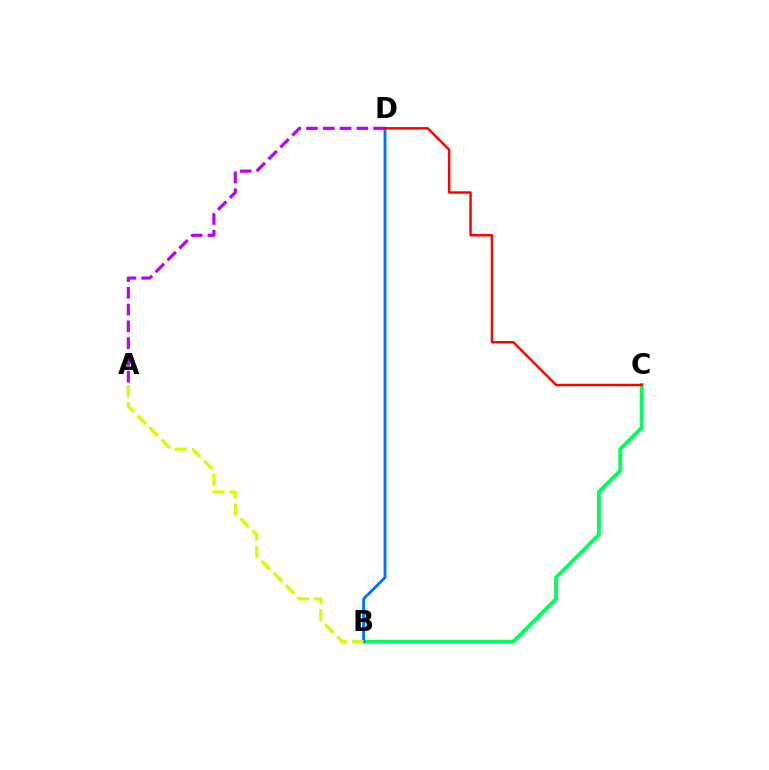{('B', 'C'): [{'color': '#00ff5c', 'line_style': 'solid', 'thickness': 2.8}], ('B', 'D'): [{'color': '#0074ff', 'line_style': 'solid', 'thickness': 2.07}], ('A', 'B'): [{'color': '#d1ff00', 'line_style': 'dashed', 'thickness': 2.32}], ('A', 'D'): [{'color': '#b900ff', 'line_style': 'dashed', 'thickness': 2.28}], ('C', 'D'): [{'color': '#ff0000', 'line_style': 'solid', 'thickness': 1.77}]}